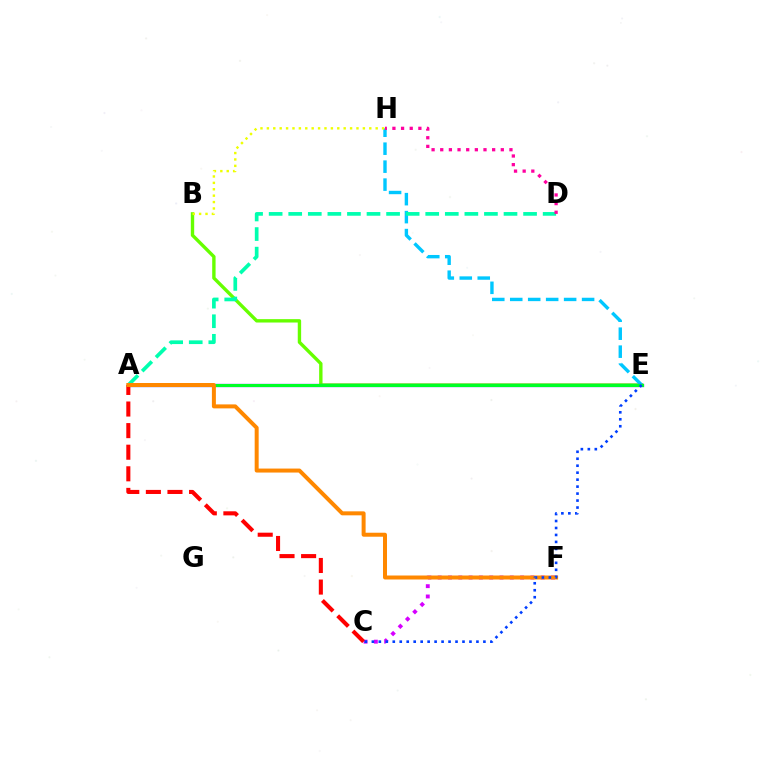{('B', 'E'): [{'color': '#66ff00', 'line_style': 'solid', 'thickness': 2.43}], ('C', 'F'): [{'color': '#d600ff', 'line_style': 'dotted', 'thickness': 2.8}], ('E', 'H'): [{'color': '#00c7ff', 'line_style': 'dashed', 'thickness': 2.44}], ('B', 'H'): [{'color': '#eeff00', 'line_style': 'dotted', 'thickness': 1.74}], ('A', 'E'): [{'color': '#4f00ff', 'line_style': 'solid', 'thickness': 2.33}, {'color': '#00ff27', 'line_style': 'solid', 'thickness': 2.2}], ('A', 'D'): [{'color': '#00ffaf', 'line_style': 'dashed', 'thickness': 2.66}], ('A', 'C'): [{'color': '#ff0000', 'line_style': 'dashed', 'thickness': 2.93}], ('A', 'F'): [{'color': '#ff8800', 'line_style': 'solid', 'thickness': 2.87}], ('D', 'H'): [{'color': '#ff00a0', 'line_style': 'dotted', 'thickness': 2.35}], ('C', 'E'): [{'color': '#003fff', 'line_style': 'dotted', 'thickness': 1.89}]}